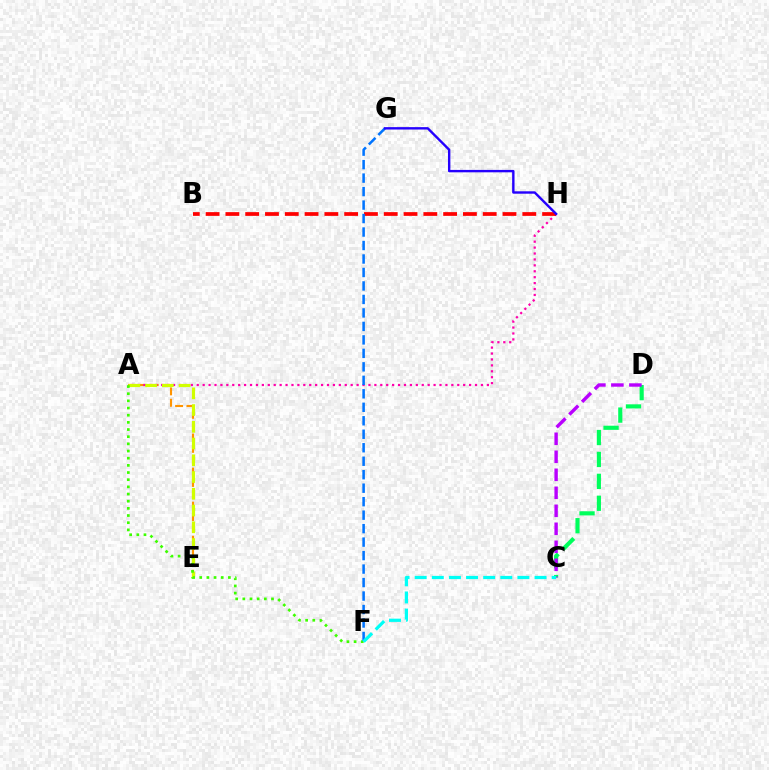{('C', 'D'): [{'color': '#00ff5c', 'line_style': 'dashed', 'thickness': 2.98}, {'color': '#b900ff', 'line_style': 'dashed', 'thickness': 2.45}], ('A', 'E'): [{'color': '#ff9400', 'line_style': 'dashed', 'thickness': 1.54}, {'color': '#d1ff00', 'line_style': 'dashed', 'thickness': 2.27}], ('A', 'H'): [{'color': '#ff00ac', 'line_style': 'dotted', 'thickness': 1.61}], ('B', 'H'): [{'color': '#ff0000', 'line_style': 'dashed', 'thickness': 2.69}], ('A', 'F'): [{'color': '#3dff00', 'line_style': 'dotted', 'thickness': 1.95}], ('F', 'G'): [{'color': '#0074ff', 'line_style': 'dashed', 'thickness': 1.83}], ('C', 'F'): [{'color': '#00fff6', 'line_style': 'dashed', 'thickness': 2.33}], ('G', 'H'): [{'color': '#2500ff', 'line_style': 'solid', 'thickness': 1.73}]}